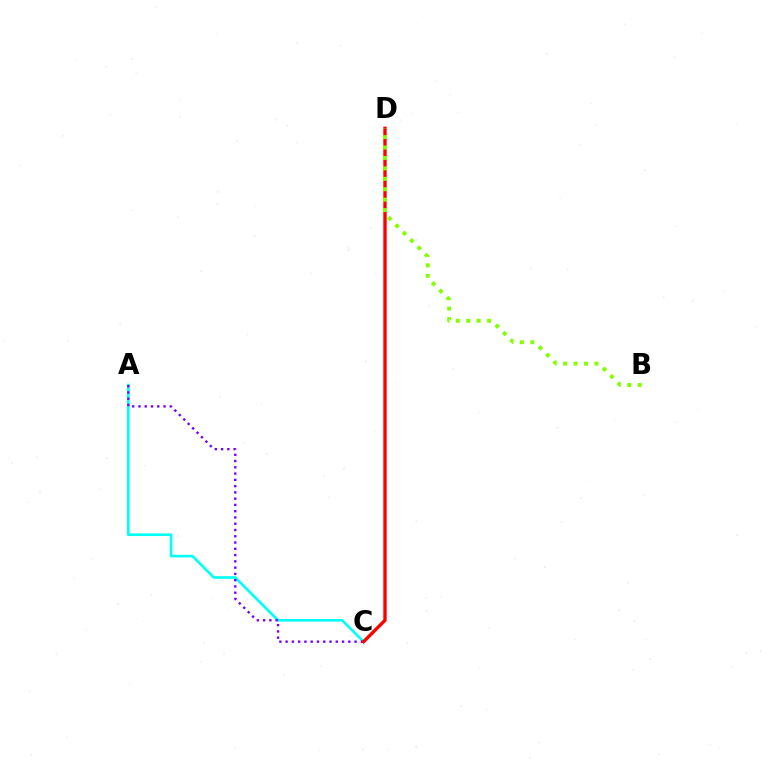{('A', 'C'): [{'color': '#00fff6', 'line_style': 'solid', 'thickness': 1.9}, {'color': '#7200ff', 'line_style': 'dotted', 'thickness': 1.7}], ('C', 'D'): [{'color': '#ff0000', 'line_style': 'solid', 'thickness': 2.42}], ('B', 'D'): [{'color': '#84ff00', 'line_style': 'dotted', 'thickness': 2.83}]}